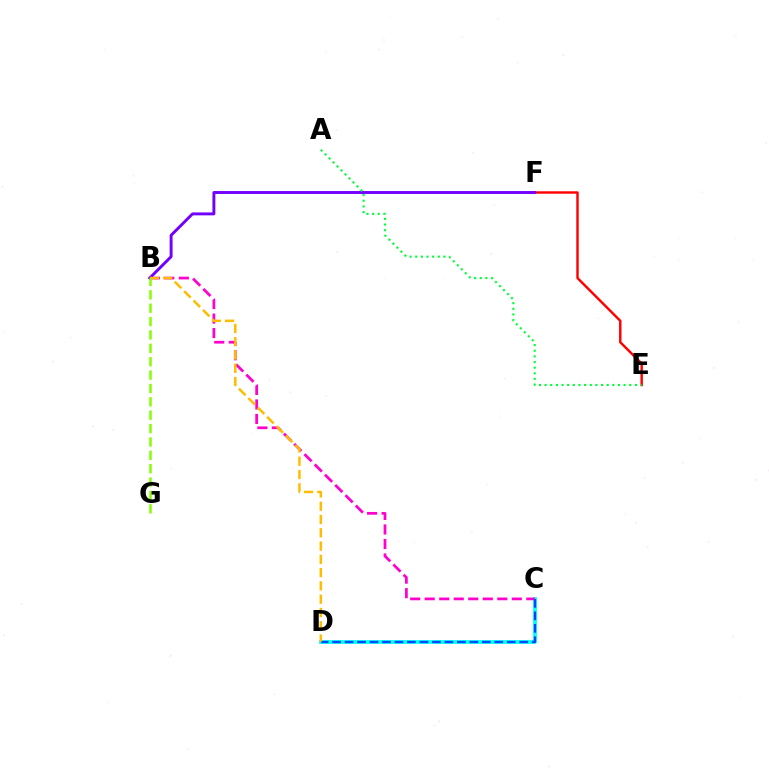{('C', 'D'): [{'color': '#00fff6', 'line_style': 'solid', 'thickness': 2.7}, {'color': '#004bff', 'line_style': 'dashed', 'thickness': 1.69}], ('B', 'C'): [{'color': '#ff00cf', 'line_style': 'dashed', 'thickness': 1.97}], ('E', 'F'): [{'color': '#ff0000', 'line_style': 'solid', 'thickness': 1.75}], ('B', 'F'): [{'color': '#7200ff', 'line_style': 'solid', 'thickness': 2.1}], ('B', 'D'): [{'color': '#ffbd00', 'line_style': 'dashed', 'thickness': 1.8}], ('B', 'G'): [{'color': '#84ff00', 'line_style': 'dashed', 'thickness': 1.82}], ('A', 'E'): [{'color': '#00ff39', 'line_style': 'dotted', 'thickness': 1.53}]}